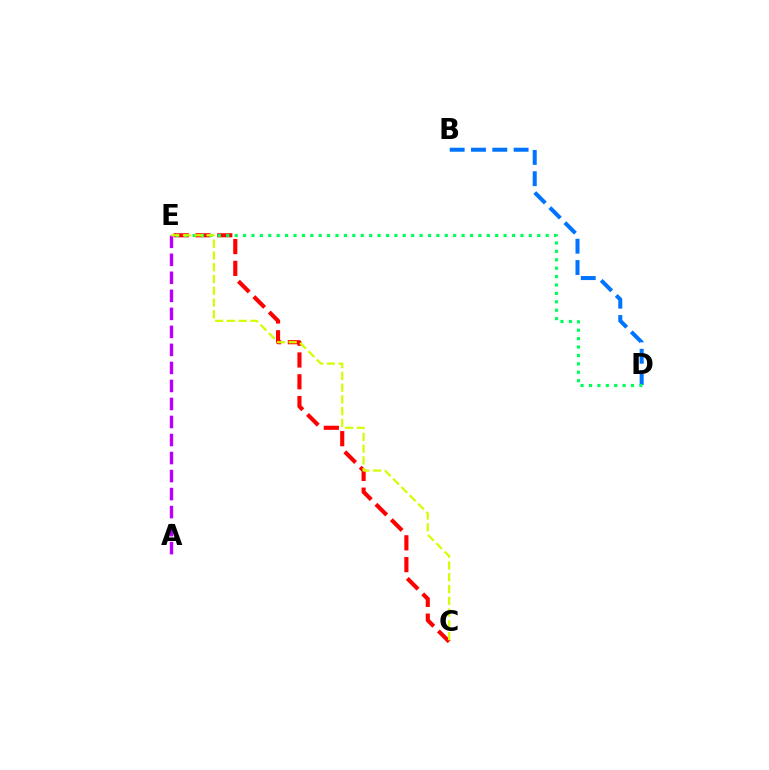{('C', 'E'): [{'color': '#ff0000', 'line_style': 'dashed', 'thickness': 2.96}, {'color': '#d1ff00', 'line_style': 'dashed', 'thickness': 1.6}], ('B', 'D'): [{'color': '#0074ff', 'line_style': 'dashed', 'thickness': 2.89}], ('A', 'E'): [{'color': '#b900ff', 'line_style': 'dashed', 'thickness': 2.45}], ('D', 'E'): [{'color': '#00ff5c', 'line_style': 'dotted', 'thickness': 2.28}]}